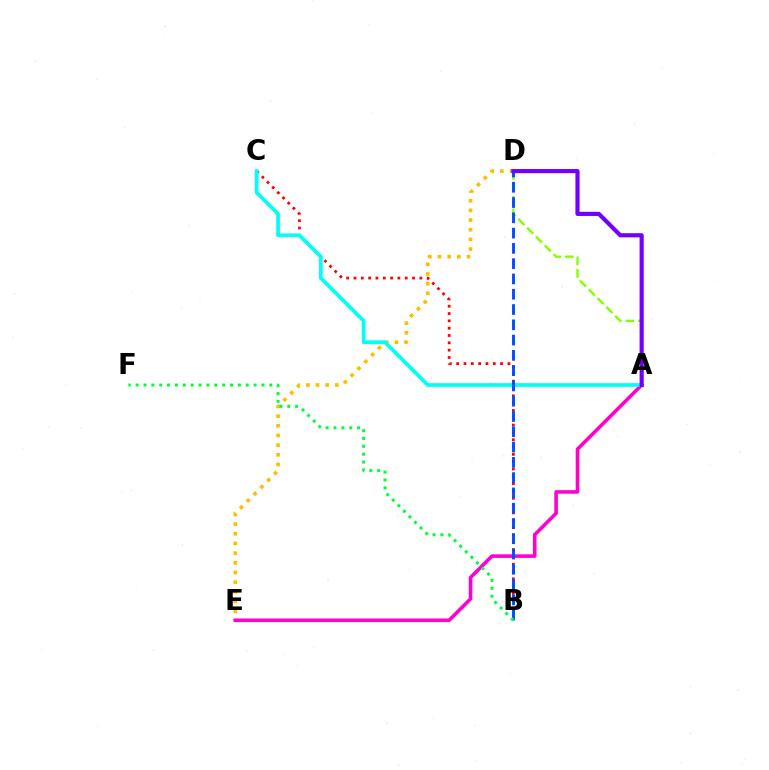{('D', 'E'): [{'color': '#ffbd00', 'line_style': 'dotted', 'thickness': 2.63}], ('A', 'E'): [{'color': '#ff00cf', 'line_style': 'solid', 'thickness': 2.58}], ('A', 'D'): [{'color': '#84ff00', 'line_style': 'dashed', 'thickness': 1.69}, {'color': '#7200ff', 'line_style': 'solid', 'thickness': 2.99}], ('B', 'C'): [{'color': '#ff0000', 'line_style': 'dotted', 'thickness': 1.99}], ('A', 'C'): [{'color': '#00fff6', 'line_style': 'solid', 'thickness': 2.69}], ('B', 'D'): [{'color': '#004bff', 'line_style': 'dashed', 'thickness': 2.08}], ('B', 'F'): [{'color': '#00ff39', 'line_style': 'dotted', 'thickness': 2.14}]}